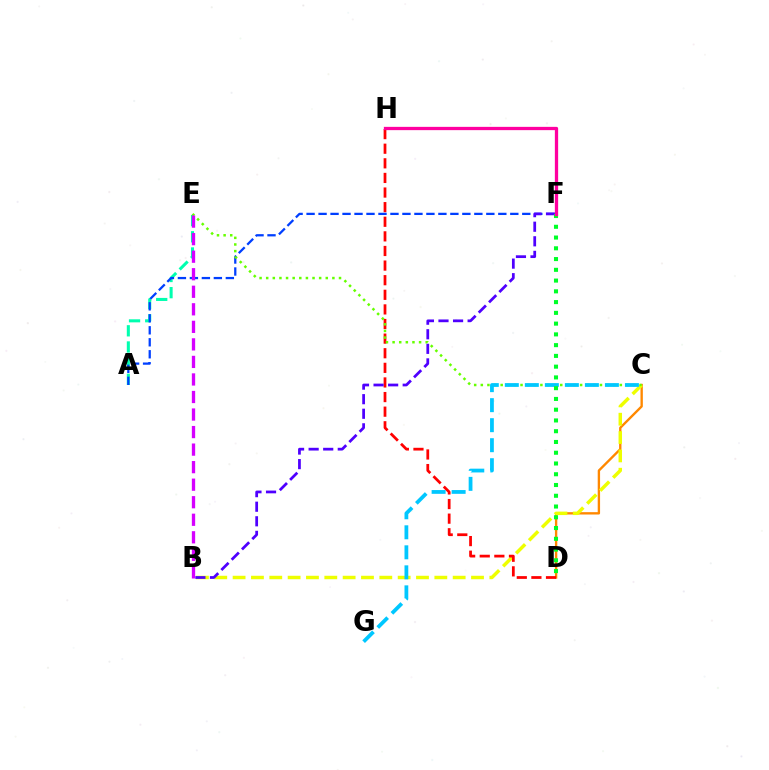{('C', 'D'): [{'color': '#ff8800', 'line_style': 'solid', 'thickness': 1.7}], ('A', 'E'): [{'color': '#00ffaf', 'line_style': 'dashed', 'thickness': 2.2}], ('B', 'C'): [{'color': '#eeff00', 'line_style': 'dashed', 'thickness': 2.49}], ('D', 'H'): [{'color': '#ff0000', 'line_style': 'dashed', 'thickness': 1.98}], ('A', 'F'): [{'color': '#003fff', 'line_style': 'dashed', 'thickness': 1.63}], ('B', 'F'): [{'color': '#4f00ff', 'line_style': 'dashed', 'thickness': 1.98}], ('C', 'E'): [{'color': '#66ff00', 'line_style': 'dotted', 'thickness': 1.8}], ('C', 'G'): [{'color': '#00c7ff', 'line_style': 'dashed', 'thickness': 2.72}], ('B', 'E'): [{'color': '#d600ff', 'line_style': 'dashed', 'thickness': 2.38}], ('D', 'F'): [{'color': '#00ff27', 'line_style': 'dotted', 'thickness': 2.92}], ('F', 'H'): [{'color': '#ff00a0', 'line_style': 'solid', 'thickness': 2.36}]}